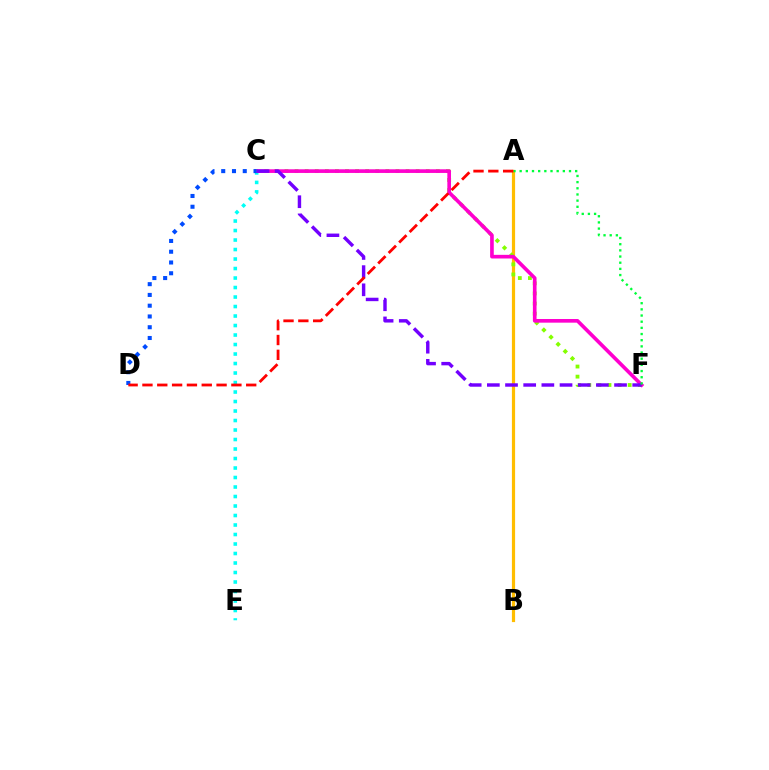{('A', 'B'): [{'color': '#ffbd00', 'line_style': 'solid', 'thickness': 2.3}], ('C', 'F'): [{'color': '#84ff00', 'line_style': 'dotted', 'thickness': 2.74}, {'color': '#ff00cf', 'line_style': 'solid', 'thickness': 2.63}, {'color': '#7200ff', 'line_style': 'dashed', 'thickness': 2.47}], ('C', 'E'): [{'color': '#00fff6', 'line_style': 'dotted', 'thickness': 2.58}], ('A', 'F'): [{'color': '#00ff39', 'line_style': 'dotted', 'thickness': 1.68}], ('C', 'D'): [{'color': '#004bff', 'line_style': 'dotted', 'thickness': 2.93}], ('A', 'D'): [{'color': '#ff0000', 'line_style': 'dashed', 'thickness': 2.01}]}